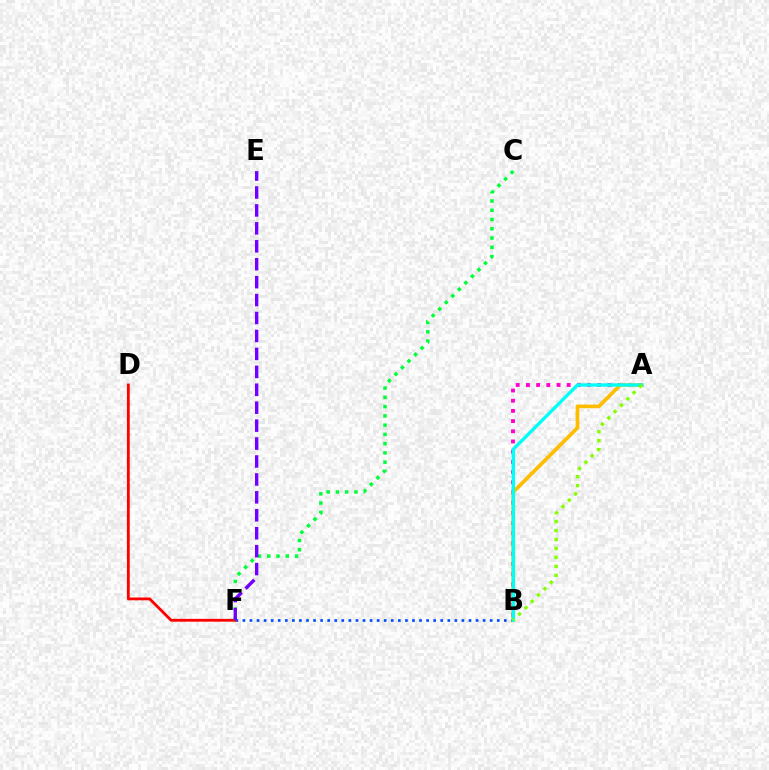{('A', 'B'): [{'color': '#ff00cf', 'line_style': 'dotted', 'thickness': 2.77}, {'color': '#ffbd00', 'line_style': 'solid', 'thickness': 2.66}, {'color': '#00fff6', 'line_style': 'solid', 'thickness': 2.43}, {'color': '#84ff00', 'line_style': 'dotted', 'thickness': 2.44}], ('B', 'F'): [{'color': '#004bff', 'line_style': 'dotted', 'thickness': 1.92}], ('D', 'F'): [{'color': '#ff0000', 'line_style': 'solid', 'thickness': 2.02}], ('C', 'F'): [{'color': '#00ff39', 'line_style': 'dotted', 'thickness': 2.51}], ('E', 'F'): [{'color': '#7200ff', 'line_style': 'dashed', 'thickness': 2.44}]}